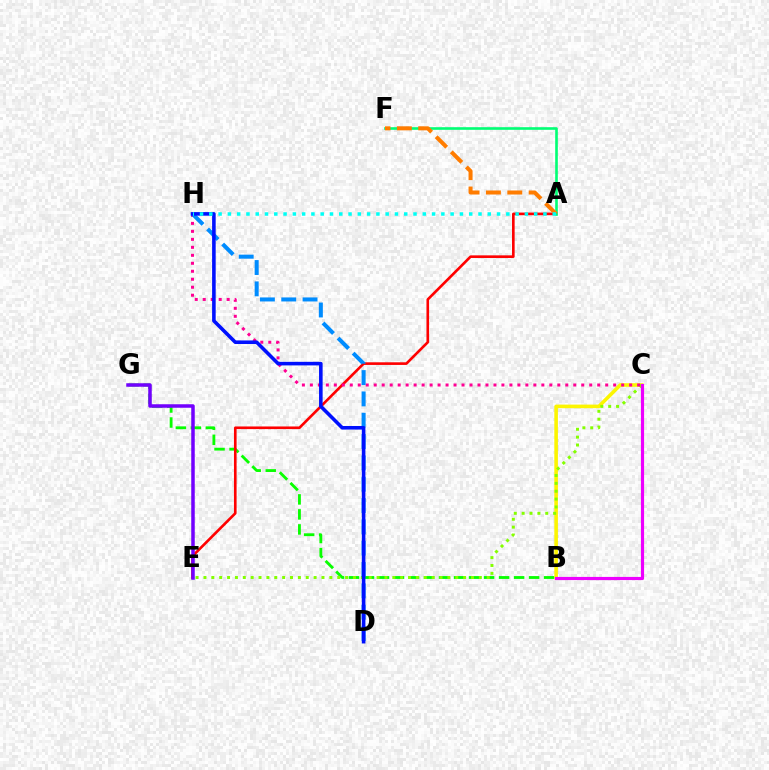{('B', 'G'): [{'color': '#08ff00', 'line_style': 'dashed', 'thickness': 2.04}], ('B', 'C'): [{'color': '#fcf500', 'line_style': 'solid', 'thickness': 2.58}, {'color': '#ee00ff', 'line_style': 'solid', 'thickness': 2.27}], ('C', 'E'): [{'color': '#84ff00', 'line_style': 'dotted', 'thickness': 2.14}], ('A', 'E'): [{'color': '#ff0000', 'line_style': 'solid', 'thickness': 1.9}], ('C', 'H'): [{'color': '#ff0094', 'line_style': 'dotted', 'thickness': 2.17}], ('E', 'G'): [{'color': '#7200ff', 'line_style': 'solid', 'thickness': 2.52}], ('D', 'H'): [{'color': '#008cff', 'line_style': 'dashed', 'thickness': 2.9}, {'color': '#0010ff', 'line_style': 'solid', 'thickness': 2.58}], ('A', 'F'): [{'color': '#00ff74', 'line_style': 'solid', 'thickness': 1.89}, {'color': '#ff7c00', 'line_style': 'dashed', 'thickness': 2.9}], ('A', 'H'): [{'color': '#00fff6', 'line_style': 'dotted', 'thickness': 2.52}]}